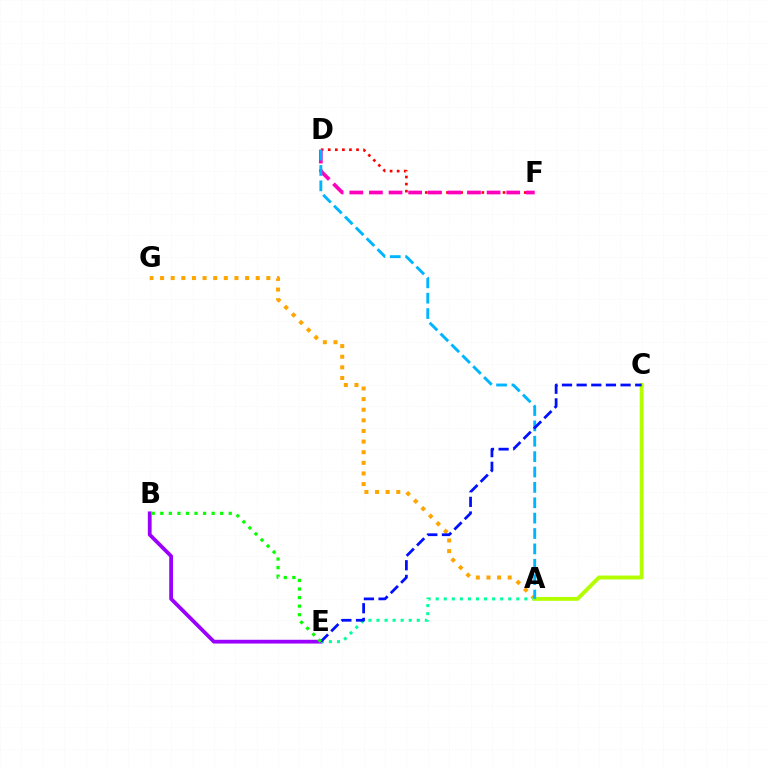{('B', 'E'): [{'color': '#9b00ff', 'line_style': 'solid', 'thickness': 2.72}, {'color': '#08ff00', 'line_style': 'dotted', 'thickness': 2.33}], ('D', 'F'): [{'color': '#ff0000', 'line_style': 'dotted', 'thickness': 1.92}, {'color': '#ff00bd', 'line_style': 'dashed', 'thickness': 2.67}], ('A', 'G'): [{'color': '#ffa500', 'line_style': 'dotted', 'thickness': 2.89}], ('A', 'E'): [{'color': '#00ff9d', 'line_style': 'dotted', 'thickness': 2.19}], ('A', 'C'): [{'color': '#b3ff00', 'line_style': 'solid', 'thickness': 2.81}], ('A', 'D'): [{'color': '#00b5ff', 'line_style': 'dashed', 'thickness': 2.09}], ('C', 'E'): [{'color': '#0010ff', 'line_style': 'dashed', 'thickness': 1.99}]}